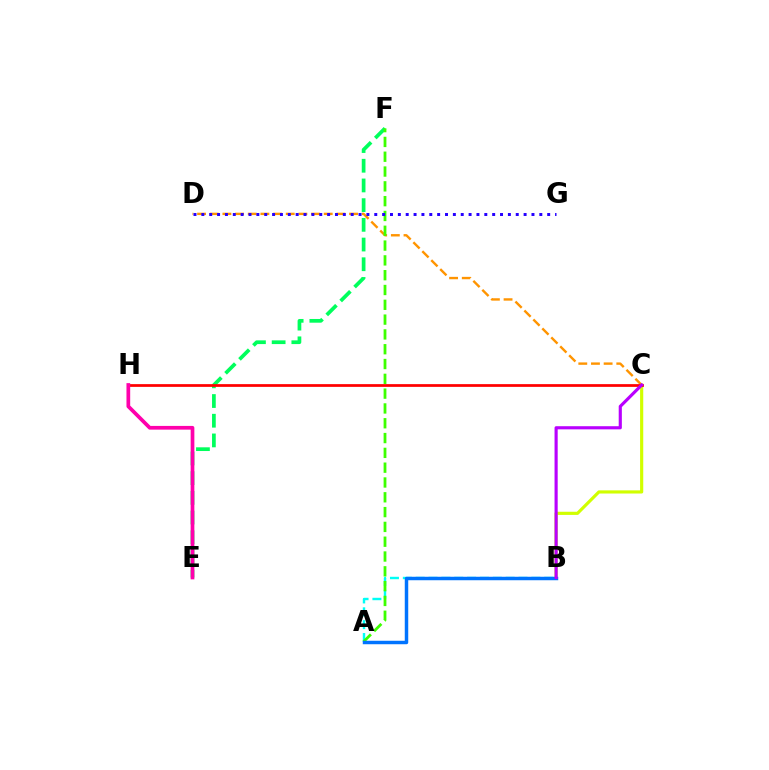{('B', 'C'): [{'color': '#d1ff00', 'line_style': 'solid', 'thickness': 2.27}, {'color': '#b900ff', 'line_style': 'solid', 'thickness': 2.26}], ('C', 'D'): [{'color': '#ff9400', 'line_style': 'dashed', 'thickness': 1.72}], ('A', 'B'): [{'color': '#00fff6', 'line_style': 'dashed', 'thickness': 1.75}, {'color': '#0074ff', 'line_style': 'solid', 'thickness': 2.5}], ('E', 'F'): [{'color': '#00ff5c', 'line_style': 'dashed', 'thickness': 2.68}], ('C', 'H'): [{'color': '#ff0000', 'line_style': 'solid', 'thickness': 1.98}], ('A', 'F'): [{'color': '#3dff00', 'line_style': 'dashed', 'thickness': 2.01}], ('E', 'H'): [{'color': '#ff00ac', 'line_style': 'solid', 'thickness': 2.68}], ('D', 'G'): [{'color': '#2500ff', 'line_style': 'dotted', 'thickness': 2.14}]}